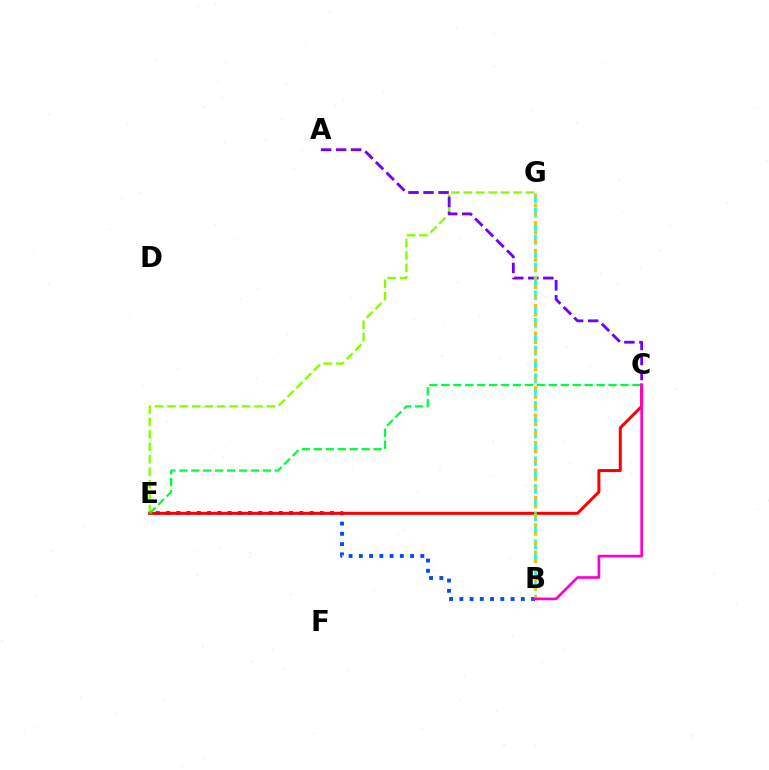{('B', 'E'): [{'color': '#004bff', 'line_style': 'dotted', 'thickness': 2.78}], ('E', 'G'): [{'color': '#84ff00', 'line_style': 'dashed', 'thickness': 1.69}], ('C', 'E'): [{'color': '#ff0000', 'line_style': 'solid', 'thickness': 2.17}, {'color': '#00ff39', 'line_style': 'dashed', 'thickness': 1.62}], ('A', 'C'): [{'color': '#7200ff', 'line_style': 'dashed', 'thickness': 2.04}], ('B', 'G'): [{'color': '#00fff6', 'line_style': 'dashed', 'thickness': 1.88}, {'color': '#ffbd00', 'line_style': 'dotted', 'thickness': 2.48}], ('B', 'C'): [{'color': '#ff00cf', 'line_style': 'solid', 'thickness': 1.93}]}